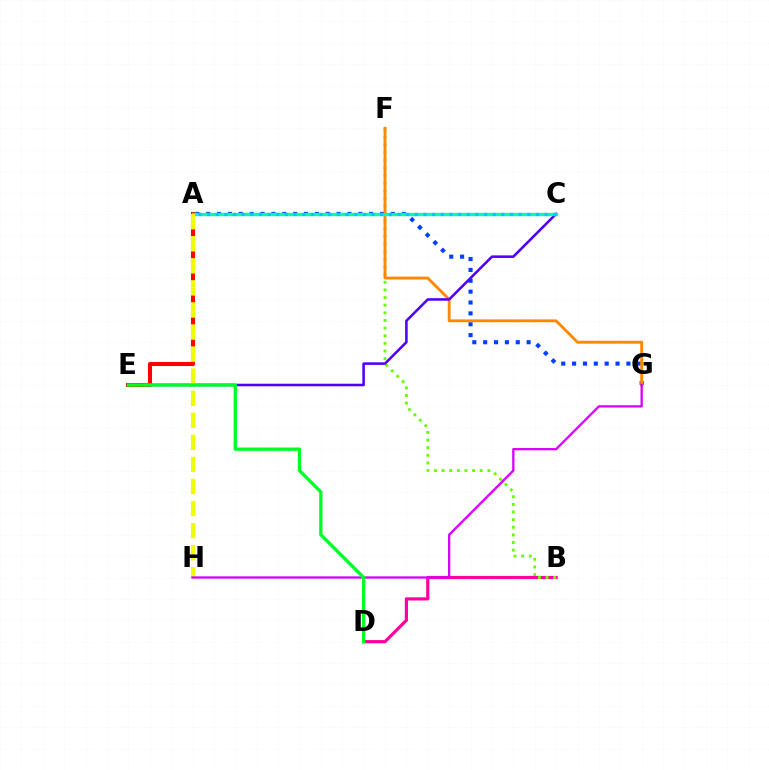{('B', 'D'): [{'color': '#ff00a0', 'line_style': 'solid', 'thickness': 2.29}], ('B', 'F'): [{'color': '#66ff00', 'line_style': 'dotted', 'thickness': 2.07}], ('A', 'G'): [{'color': '#003fff', 'line_style': 'dotted', 'thickness': 2.95}], ('F', 'G'): [{'color': '#ff8800', 'line_style': 'solid', 'thickness': 2.07}], ('C', 'E'): [{'color': '#4f00ff', 'line_style': 'solid', 'thickness': 1.84}], ('A', 'E'): [{'color': '#ff0000', 'line_style': 'solid', 'thickness': 2.93}], ('A', 'C'): [{'color': '#00ffaf', 'line_style': 'solid', 'thickness': 2.4}, {'color': '#00c7ff', 'line_style': 'dotted', 'thickness': 2.35}], ('A', 'H'): [{'color': '#eeff00', 'line_style': 'dashed', 'thickness': 3.0}], ('G', 'H'): [{'color': '#d600ff', 'line_style': 'solid', 'thickness': 1.65}], ('D', 'E'): [{'color': '#00ff27', 'line_style': 'solid', 'thickness': 2.38}]}